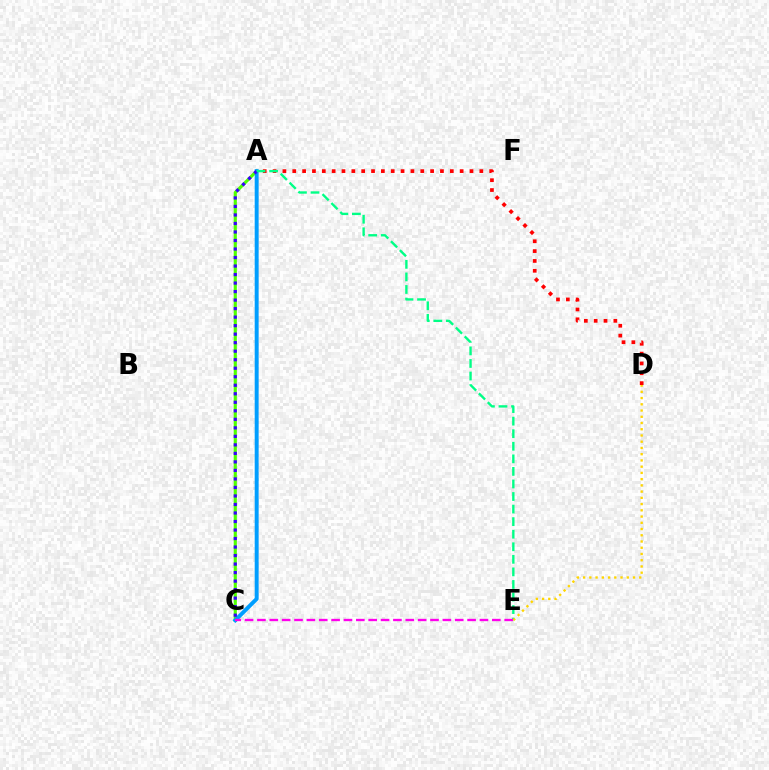{('A', 'C'): [{'color': '#4fff00', 'line_style': 'solid', 'thickness': 2.26}, {'color': '#009eff', 'line_style': 'solid', 'thickness': 2.84}, {'color': '#3700ff', 'line_style': 'dotted', 'thickness': 2.31}], ('A', 'D'): [{'color': '#ff0000', 'line_style': 'dotted', 'thickness': 2.68}], ('A', 'E'): [{'color': '#00ff86', 'line_style': 'dashed', 'thickness': 1.71}], ('D', 'E'): [{'color': '#ffd500', 'line_style': 'dotted', 'thickness': 1.69}], ('C', 'E'): [{'color': '#ff00ed', 'line_style': 'dashed', 'thickness': 1.68}]}